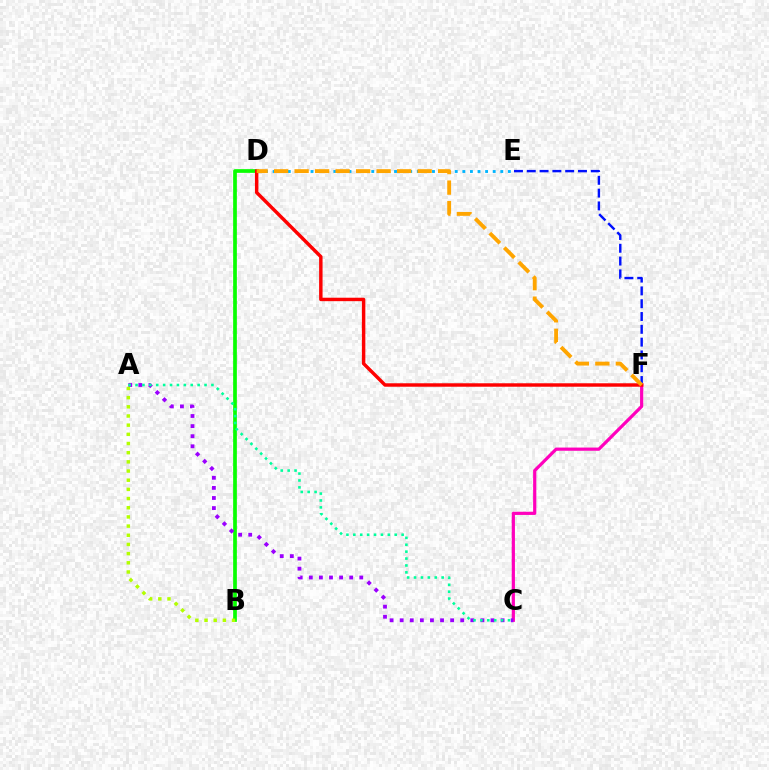{('B', 'D'): [{'color': '#08ff00', 'line_style': 'solid', 'thickness': 2.67}], ('D', 'E'): [{'color': '#00b5ff', 'line_style': 'dotted', 'thickness': 2.06}], ('C', 'F'): [{'color': '#ff00bd', 'line_style': 'solid', 'thickness': 2.31}], ('E', 'F'): [{'color': '#0010ff', 'line_style': 'dashed', 'thickness': 1.74}], ('A', 'C'): [{'color': '#9b00ff', 'line_style': 'dotted', 'thickness': 2.74}, {'color': '#00ff9d', 'line_style': 'dotted', 'thickness': 1.87}], ('A', 'B'): [{'color': '#b3ff00', 'line_style': 'dotted', 'thickness': 2.49}], ('D', 'F'): [{'color': '#ff0000', 'line_style': 'solid', 'thickness': 2.48}, {'color': '#ffa500', 'line_style': 'dashed', 'thickness': 2.79}]}